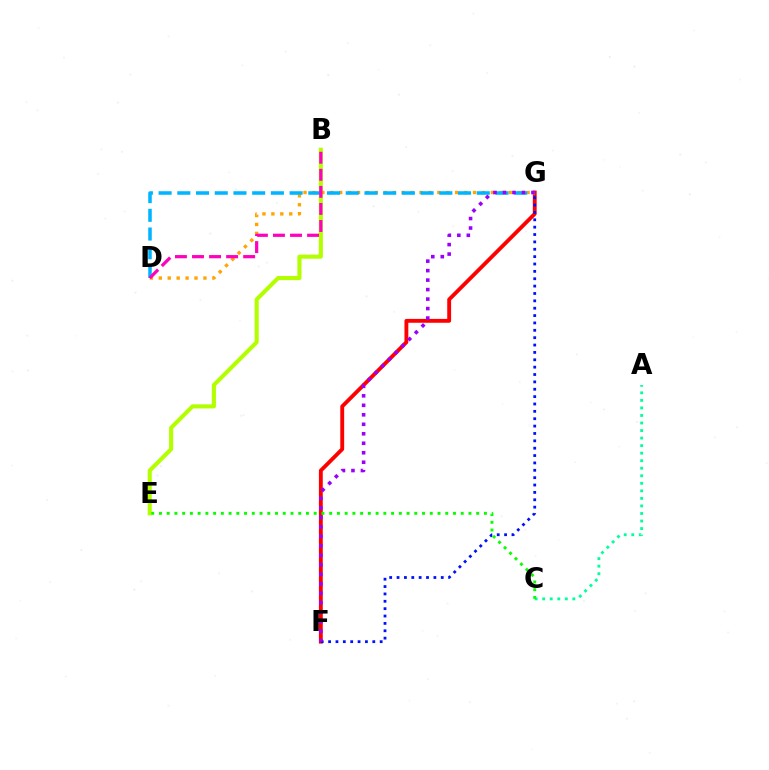{('B', 'E'): [{'color': '#b3ff00', 'line_style': 'solid', 'thickness': 2.95}], ('F', 'G'): [{'color': '#ff0000', 'line_style': 'solid', 'thickness': 2.78}, {'color': '#0010ff', 'line_style': 'dotted', 'thickness': 2.0}, {'color': '#9b00ff', 'line_style': 'dotted', 'thickness': 2.58}], ('D', 'G'): [{'color': '#ffa500', 'line_style': 'dotted', 'thickness': 2.42}, {'color': '#00b5ff', 'line_style': 'dashed', 'thickness': 2.54}], ('A', 'C'): [{'color': '#00ff9d', 'line_style': 'dotted', 'thickness': 2.05}], ('B', 'D'): [{'color': '#ff00bd', 'line_style': 'dashed', 'thickness': 2.32}], ('C', 'E'): [{'color': '#08ff00', 'line_style': 'dotted', 'thickness': 2.1}]}